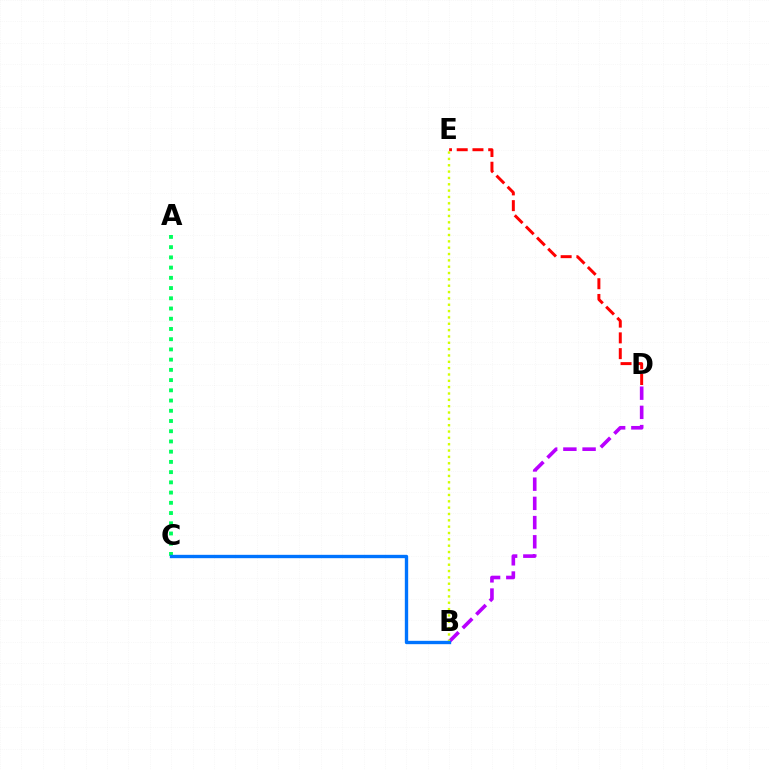{('B', 'D'): [{'color': '#b900ff', 'line_style': 'dashed', 'thickness': 2.61}], ('A', 'C'): [{'color': '#00ff5c', 'line_style': 'dotted', 'thickness': 2.78}], ('D', 'E'): [{'color': '#ff0000', 'line_style': 'dashed', 'thickness': 2.14}], ('B', 'E'): [{'color': '#d1ff00', 'line_style': 'dotted', 'thickness': 1.72}], ('B', 'C'): [{'color': '#0074ff', 'line_style': 'solid', 'thickness': 2.42}]}